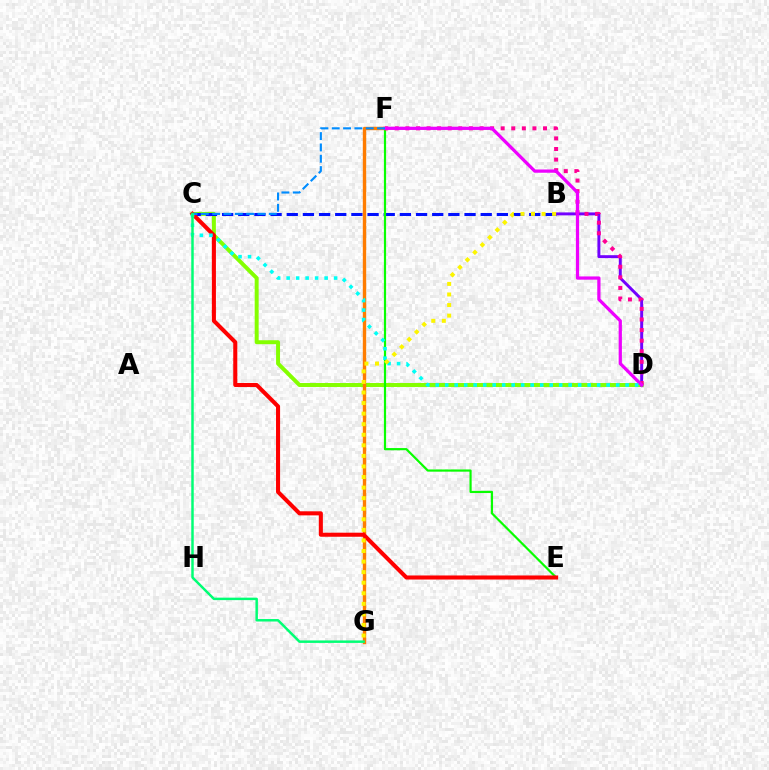{('C', 'D'): [{'color': '#84ff00', 'line_style': 'solid', 'thickness': 2.85}, {'color': '#00fff6', 'line_style': 'dotted', 'thickness': 2.58}], ('B', 'C'): [{'color': '#0010ff', 'line_style': 'dashed', 'thickness': 2.2}], ('E', 'F'): [{'color': '#08ff00', 'line_style': 'solid', 'thickness': 1.58}], ('F', 'G'): [{'color': '#ff7c00', 'line_style': 'solid', 'thickness': 2.43}], ('C', 'E'): [{'color': '#ff0000', 'line_style': 'solid', 'thickness': 2.93}], ('B', 'D'): [{'color': '#7200ff', 'line_style': 'solid', 'thickness': 2.12}], ('D', 'F'): [{'color': '#ff0094', 'line_style': 'dotted', 'thickness': 2.88}, {'color': '#ee00ff', 'line_style': 'solid', 'thickness': 2.33}], ('C', 'F'): [{'color': '#008cff', 'line_style': 'dashed', 'thickness': 1.54}], ('C', 'G'): [{'color': '#00ff74', 'line_style': 'solid', 'thickness': 1.78}], ('B', 'G'): [{'color': '#fcf500', 'line_style': 'dotted', 'thickness': 2.87}]}